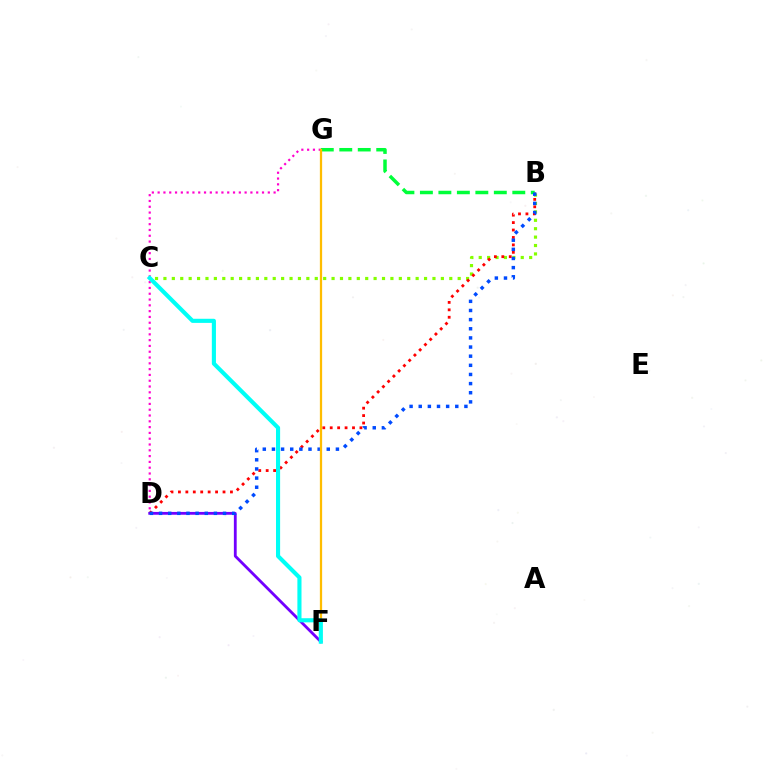{('B', 'C'): [{'color': '#84ff00', 'line_style': 'dotted', 'thickness': 2.28}], ('B', 'D'): [{'color': '#ff0000', 'line_style': 'dotted', 'thickness': 2.02}, {'color': '#004bff', 'line_style': 'dotted', 'thickness': 2.48}], ('B', 'G'): [{'color': '#00ff39', 'line_style': 'dashed', 'thickness': 2.51}], ('D', 'G'): [{'color': '#ff00cf', 'line_style': 'dotted', 'thickness': 1.58}], ('D', 'F'): [{'color': '#7200ff', 'line_style': 'solid', 'thickness': 2.02}], ('F', 'G'): [{'color': '#ffbd00', 'line_style': 'solid', 'thickness': 1.63}], ('C', 'F'): [{'color': '#00fff6', 'line_style': 'solid', 'thickness': 2.96}]}